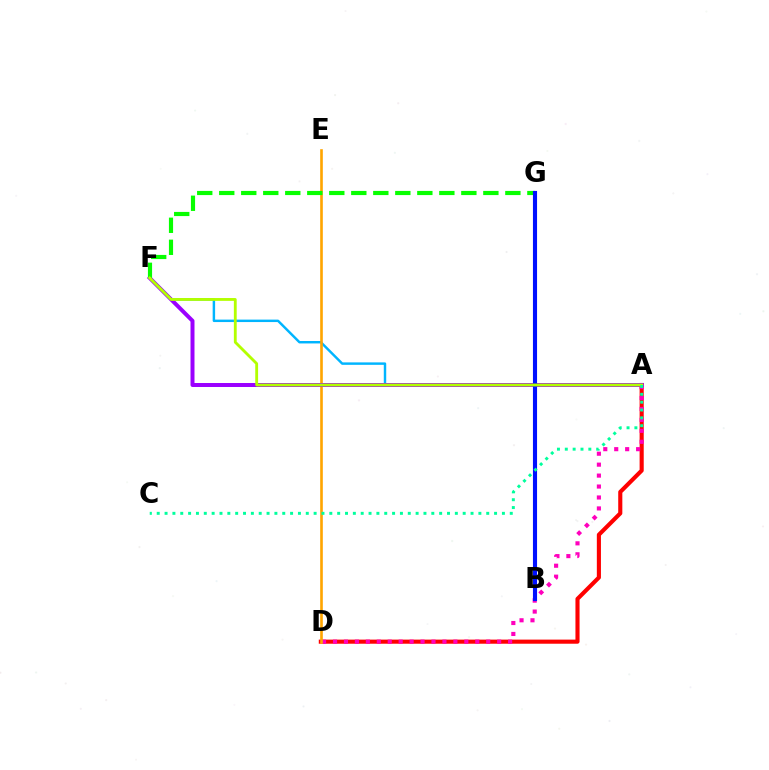{('A', 'F'): [{'color': '#00b5ff', 'line_style': 'solid', 'thickness': 1.76}, {'color': '#9b00ff', 'line_style': 'solid', 'thickness': 2.87}, {'color': '#b3ff00', 'line_style': 'solid', 'thickness': 2.04}], ('A', 'D'): [{'color': '#ff0000', 'line_style': 'solid', 'thickness': 2.96}, {'color': '#ff00bd', 'line_style': 'dotted', 'thickness': 2.97}], ('D', 'E'): [{'color': '#ffa500', 'line_style': 'solid', 'thickness': 1.9}], ('F', 'G'): [{'color': '#08ff00', 'line_style': 'dashed', 'thickness': 2.99}], ('B', 'G'): [{'color': '#0010ff', 'line_style': 'solid', 'thickness': 2.96}], ('A', 'C'): [{'color': '#00ff9d', 'line_style': 'dotted', 'thickness': 2.13}]}